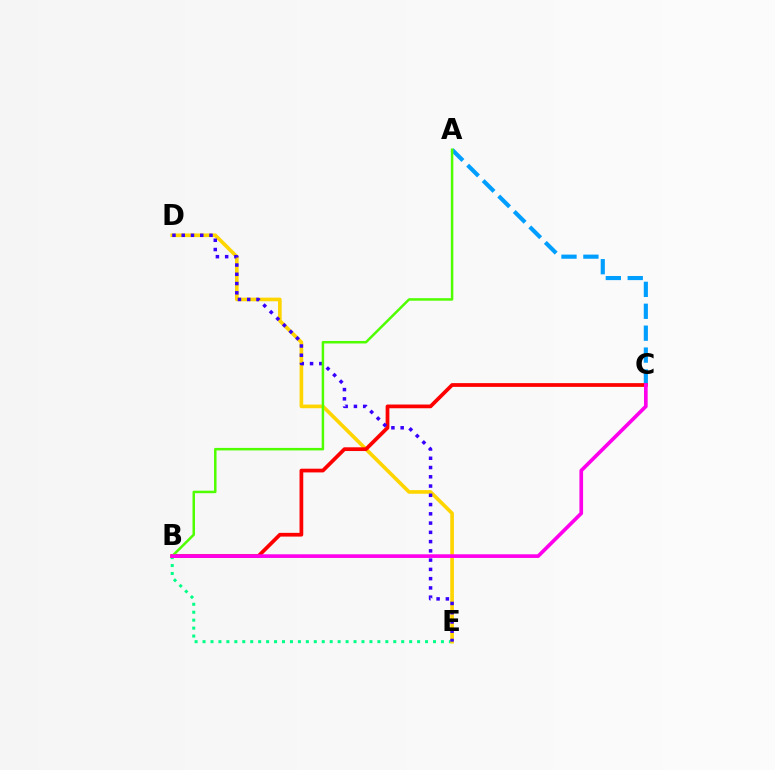{('A', 'C'): [{'color': '#009eff', 'line_style': 'dashed', 'thickness': 2.98}], ('B', 'E'): [{'color': '#00ff86', 'line_style': 'dotted', 'thickness': 2.16}], ('D', 'E'): [{'color': '#ffd500', 'line_style': 'solid', 'thickness': 2.63}, {'color': '#3700ff', 'line_style': 'dotted', 'thickness': 2.52}], ('B', 'C'): [{'color': '#ff0000', 'line_style': 'solid', 'thickness': 2.69}, {'color': '#ff00ed', 'line_style': 'solid', 'thickness': 2.64}], ('A', 'B'): [{'color': '#4fff00', 'line_style': 'solid', 'thickness': 1.8}]}